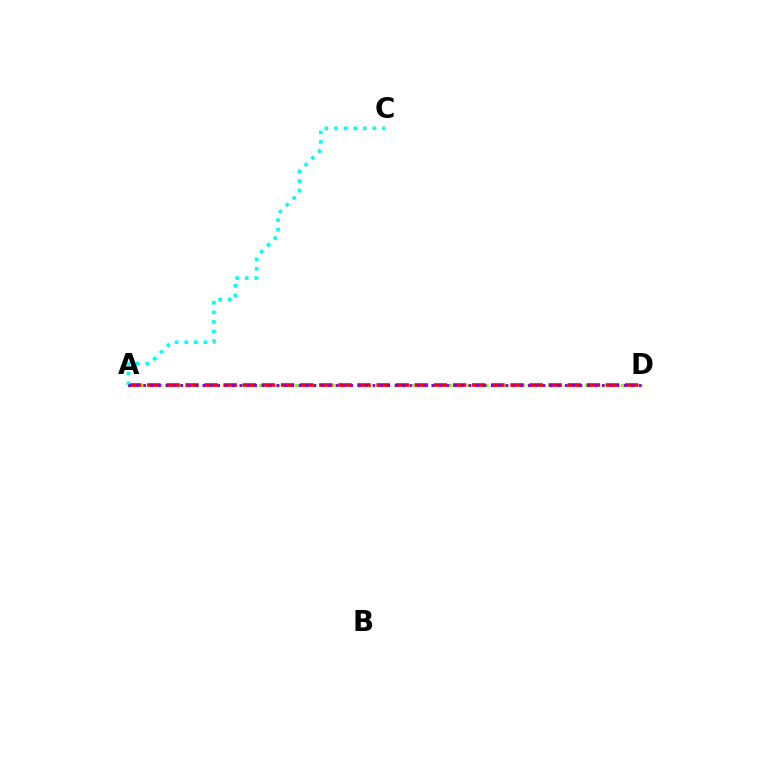{('A', 'D'): [{'color': '#84ff00', 'line_style': 'dotted', 'thickness': 2.46}, {'color': '#ff0000', 'line_style': 'dashed', 'thickness': 2.6}, {'color': '#7200ff', 'line_style': 'dotted', 'thickness': 2.01}], ('A', 'C'): [{'color': '#00fff6', 'line_style': 'dotted', 'thickness': 2.61}]}